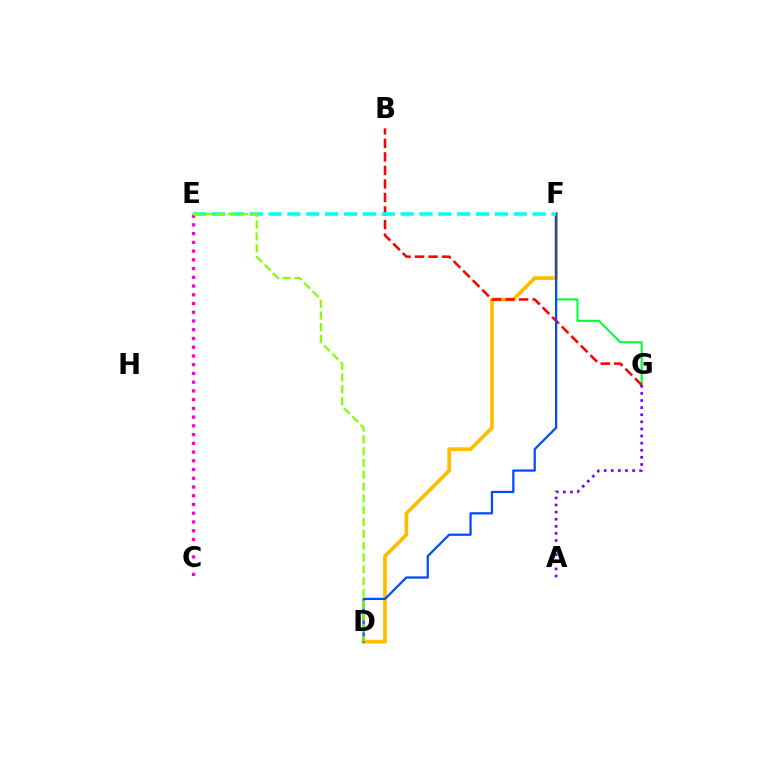{('F', 'G'): [{'color': '#00ff39', 'line_style': 'solid', 'thickness': 1.51}], ('D', 'F'): [{'color': '#ffbd00', 'line_style': 'solid', 'thickness': 2.68}, {'color': '#004bff', 'line_style': 'solid', 'thickness': 1.62}], ('B', 'G'): [{'color': '#ff0000', 'line_style': 'dashed', 'thickness': 1.84}], ('A', 'G'): [{'color': '#7200ff', 'line_style': 'dotted', 'thickness': 1.93}], ('C', 'E'): [{'color': '#ff00cf', 'line_style': 'dotted', 'thickness': 2.37}], ('E', 'F'): [{'color': '#00fff6', 'line_style': 'dashed', 'thickness': 2.56}], ('D', 'E'): [{'color': '#84ff00', 'line_style': 'dashed', 'thickness': 1.6}]}